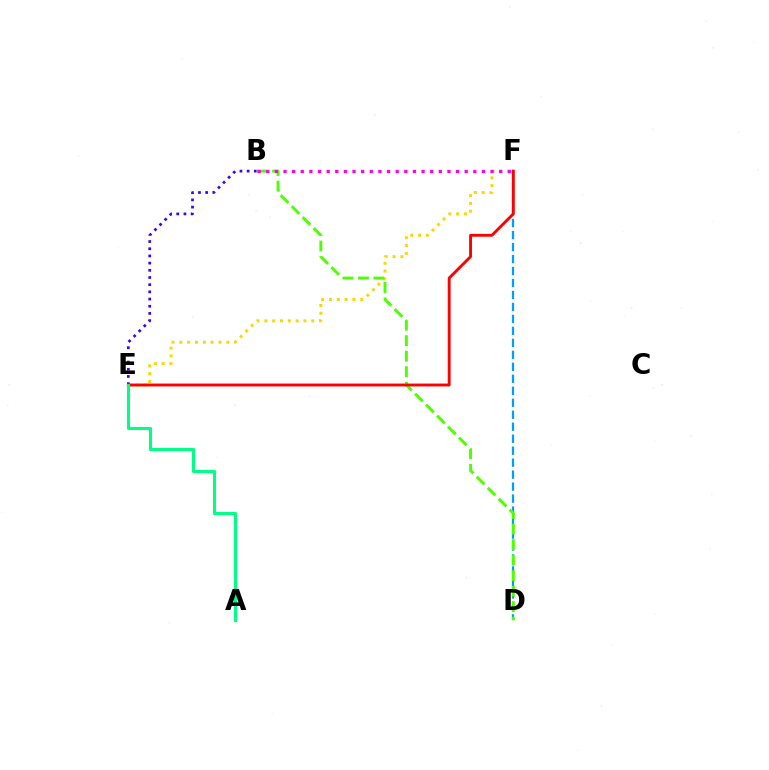{('E', 'F'): [{'color': '#ffd500', 'line_style': 'dotted', 'thickness': 2.12}, {'color': '#ff0000', 'line_style': 'solid', 'thickness': 2.07}], ('B', 'E'): [{'color': '#3700ff', 'line_style': 'dotted', 'thickness': 1.95}], ('D', 'F'): [{'color': '#009eff', 'line_style': 'dashed', 'thickness': 1.63}], ('B', 'D'): [{'color': '#4fff00', 'line_style': 'dashed', 'thickness': 2.11}], ('A', 'E'): [{'color': '#00ff86', 'line_style': 'solid', 'thickness': 2.21}], ('B', 'F'): [{'color': '#ff00ed', 'line_style': 'dotted', 'thickness': 2.34}]}